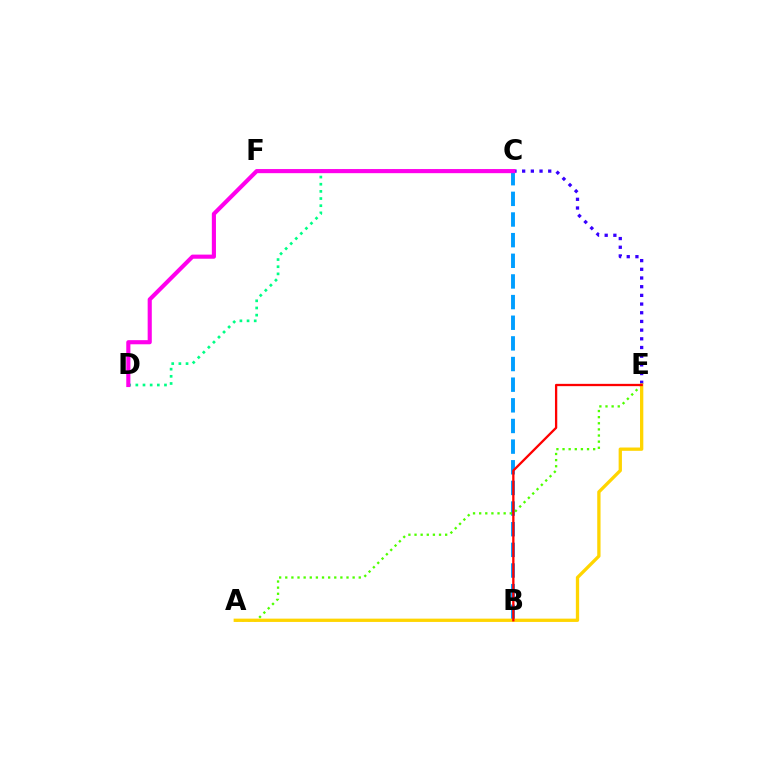{('B', 'C'): [{'color': '#009eff', 'line_style': 'dashed', 'thickness': 2.8}], ('C', 'D'): [{'color': '#00ff86', 'line_style': 'dotted', 'thickness': 1.94}, {'color': '#ff00ed', 'line_style': 'solid', 'thickness': 2.97}], ('C', 'E'): [{'color': '#3700ff', 'line_style': 'dotted', 'thickness': 2.36}], ('A', 'E'): [{'color': '#4fff00', 'line_style': 'dotted', 'thickness': 1.66}, {'color': '#ffd500', 'line_style': 'solid', 'thickness': 2.38}], ('B', 'E'): [{'color': '#ff0000', 'line_style': 'solid', 'thickness': 1.65}]}